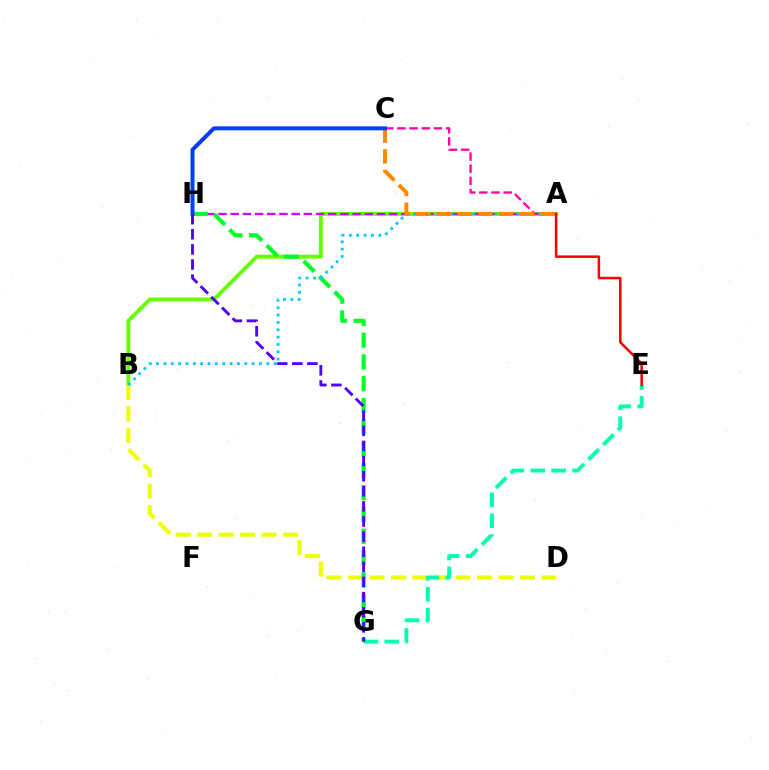{('A', 'B'): [{'color': '#66ff00', 'line_style': 'solid', 'thickness': 2.78}, {'color': '#00c7ff', 'line_style': 'dotted', 'thickness': 2.0}], ('A', 'H'): [{'color': '#d600ff', 'line_style': 'dashed', 'thickness': 1.66}], ('B', 'D'): [{'color': '#eeff00', 'line_style': 'dashed', 'thickness': 2.92}], ('A', 'C'): [{'color': '#ff00a0', 'line_style': 'dashed', 'thickness': 1.65}, {'color': '#ff8800', 'line_style': 'dashed', 'thickness': 2.82}], ('E', 'G'): [{'color': '#00ffaf', 'line_style': 'dashed', 'thickness': 2.83}], ('G', 'H'): [{'color': '#00ff27', 'line_style': 'dashed', 'thickness': 2.96}, {'color': '#4f00ff', 'line_style': 'dashed', 'thickness': 2.05}], ('A', 'E'): [{'color': '#ff0000', 'line_style': 'solid', 'thickness': 1.82}], ('C', 'H'): [{'color': '#003fff', 'line_style': 'solid', 'thickness': 2.87}]}